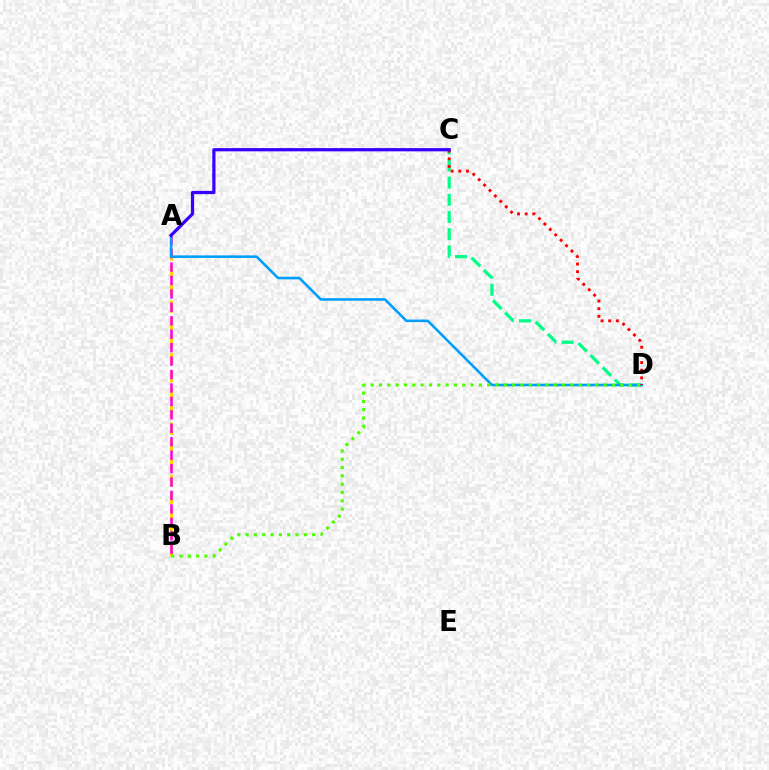{('A', 'B'): [{'color': '#ffd500', 'line_style': 'dashed', 'thickness': 2.36}, {'color': '#ff00ed', 'line_style': 'dashed', 'thickness': 1.83}], ('C', 'D'): [{'color': '#00ff86', 'line_style': 'dashed', 'thickness': 2.33}, {'color': '#ff0000', 'line_style': 'dotted', 'thickness': 2.08}], ('A', 'D'): [{'color': '#009eff', 'line_style': 'solid', 'thickness': 1.85}], ('B', 'D'): [{'color': '#4fff00', 'line_style': 'dotted', 'thickness': 2.26}], ('A', 'C'): [{'color': '#3700ff', 'line_style': 'solid', 'thickness': 2.32}]}